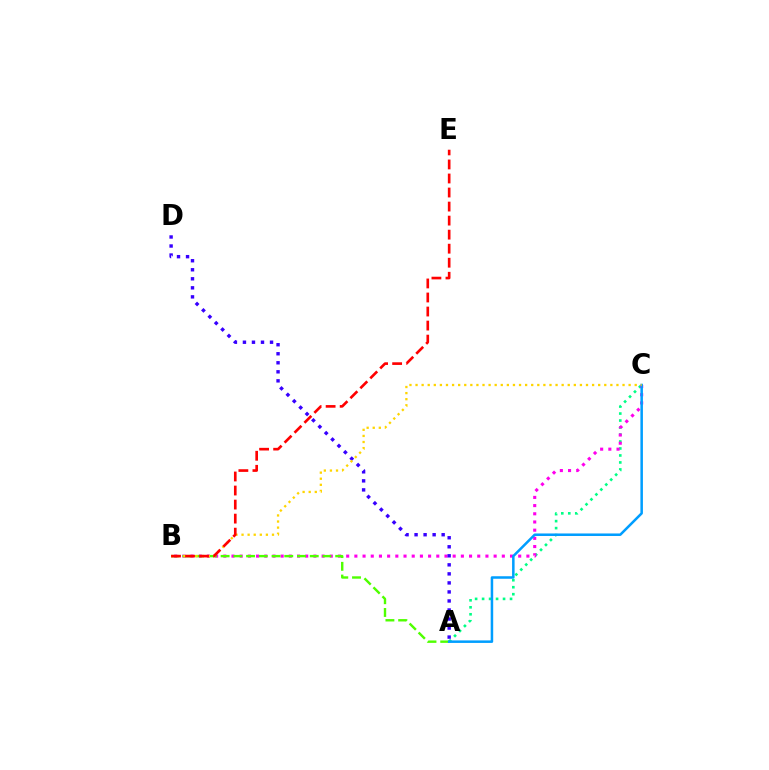{('A', 'C'): [{'color': '#00ff86', 'line_style': 'dotted', 'thickness': 1.9}, {'color': '#009eff', 'line_style': 'solid', 'thickness': 1.81}], ('B', 'C'): [{'color': '#ff00ed', 'line_style': 'dotted', 'thickness': 2.23}, {'color': '#ffd500', 'line_style': 'dotted', 'thickness': 1.65}], ('A', 'B'): [{'color': '#4fff00', 'line_style': 'dashed', 'thickness': 1.73}], ('A', 'D'): [{'color': '#3700ff', 'line_style': 'dotted', 'thickness': 2.45}], ('B', 'E'): [{'color': '#ff0000', 'line_style': 'dashed', 'thickness': 1.91}]}